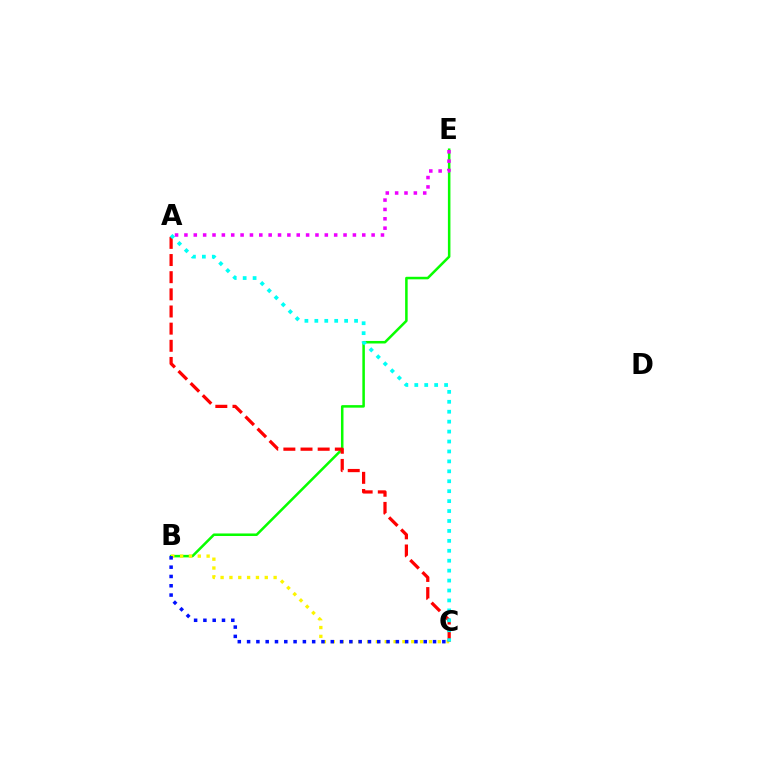{('B', 'E'): [{'color': '#08ff00', 'line_style': 'solid', 'thickness': 1.82}], ('B', 'C'): [{'color': '#fcf500', 'line_style': 'dotted', 'thickness': 2.4}, {'color': '#0010ff', 'line_style': 'dotted', 'thickness': 2.53}], ('A', 'C'): [{'color': '#ff0000', 'line_style': 'dashed', 'thickness': 2.33}, {'color': '#00fff6', 'line_style': 'dotted', 'thickness': 2.7}], ('A', 'E'): [{'color': '#ee00ff', 'line_style': 'dotted', 'thickness': 2.54}]}